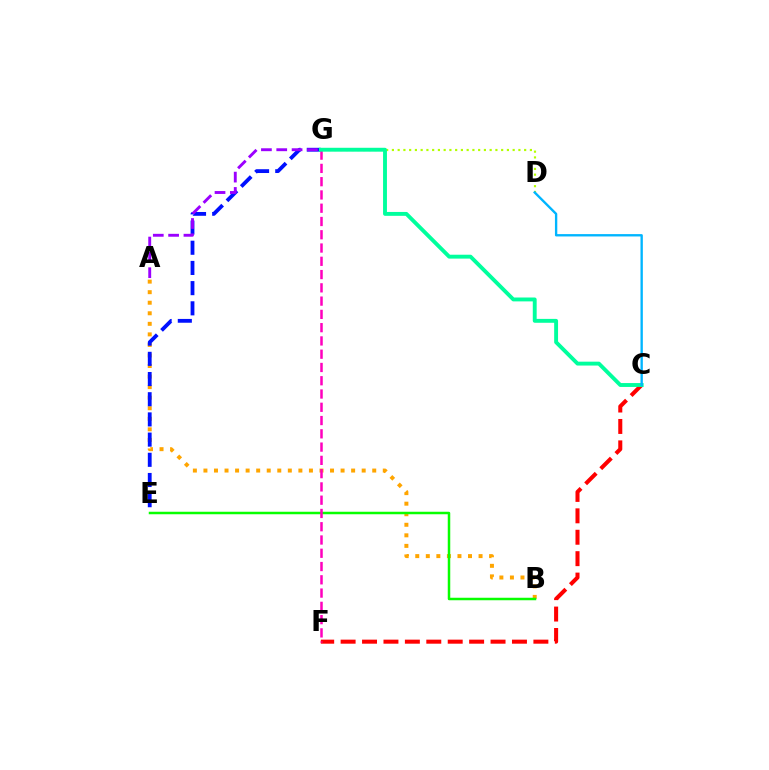{('A', 'B'): [{'color': '#ffa500', 'line_style': 'dotted', 'thickness': 2.87}], ('B', 'E'): [{'color': '#08ff00', 'line_style': 'solid', 'thickness': 1.8}], ('E', 'G'): [{'color': '#0010ff', 'line_style': 'dashed', 'thickness': 2.74}], ('D', 'G'): [{'color': '#b3ff00', 'line_style': 'dotted', 'thickness': 1.56}], ('C', 'F'): [{'color': '#ff0000', 'line_style': 'dashed', 'thickness': 2.91}], ('F', 'G'): [{'color': '#ff00bd', 'line_style': 'dashed', 'thickness': 1.8}], ('C', 'G'): [{'color': '#00ff9d', 'line_style': 'solid', 'thickness': 2.8}], ('C', 'D'): [{'color': '#00b5ff', 'line_style': 'solid', 'thickness': 1.69}], ('A', 'G'): [{'color': '#9b00ff', 'line_style': 'dashed', 'thickness': 2.08}]}